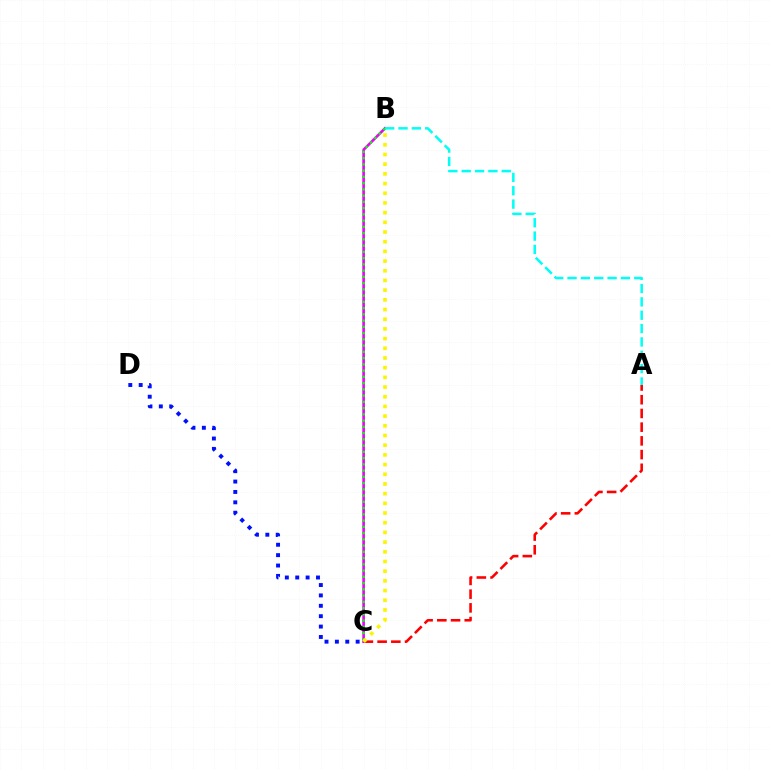{('A', 'C'): [{'color': '#ff0000', 'line_style': 'dashed', 'thickness': 1.86}], ('B', 'C'): [{'color': '#ee00ff', 'line_style': 'solid', 'thickness': 1.92}, {'color': '#08ff00', 'line_style': 'dotted', 'thickness': 1.7}, {'color': '#fcf500', 'line_style': 'dotted', 'thickness': 2.63}], ('A', 'B'): [{'color': '#00fff6', 'line_style': 'dashed', 'thickness': 1.81}], ('C', 'D'): [{'color': '#0010ff', 'line_style': 'dotted', 'thickness': 2.82}]}